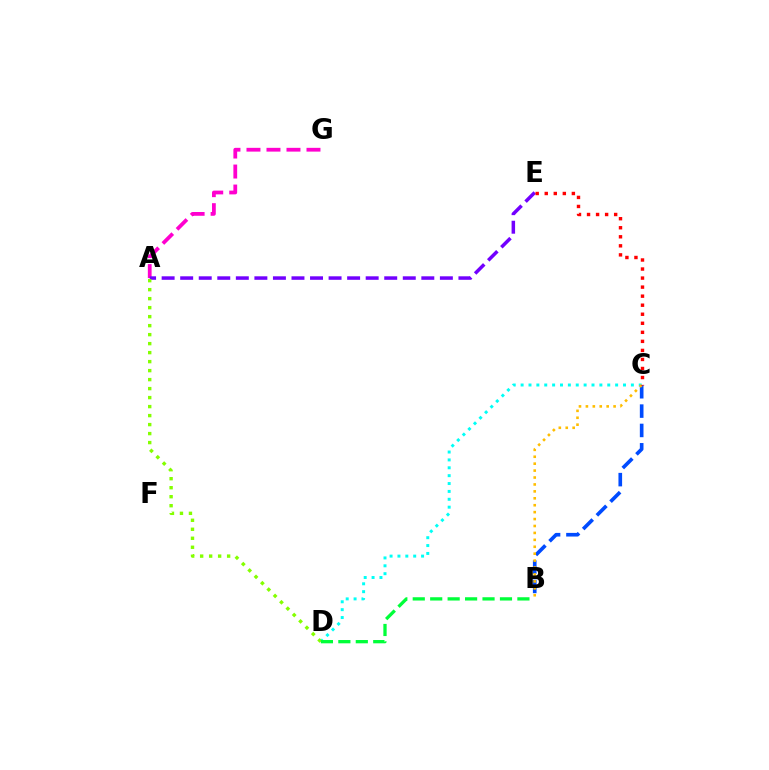{('C', 'D'): [{'color': '#00fff6', 'line_style': 'dotted', 'thickness': 2.14}], ('A', 'G'): [{'color': '#ff00cf', 'line_style': 'dashed', 'thickness': 2.72}], ('B', 'C'): [{'color': '#004bff', 'line_style': 'dashed', 'thickness': 2.63}, {'color': '#ffbd00', 'line_style': 'dotted', 'thickness': 1.88}], ('A', 'E'): [{'color': '#7200ff', 'line_style': 'dashed', 'thickness': 2.52}], ('A', 'D'): [{'color': '#84ff00', 'line_style': 'dotted', 'thickness': 2.44}], ('B', 'D'): [{'color': '#00ff39', 'line_style': 'dashed', 'thickness': 2.37}], ('C', 'E'): [{'color': '#ff0000', 'line_style': 'dotted', 'thickness': 2.46}]}